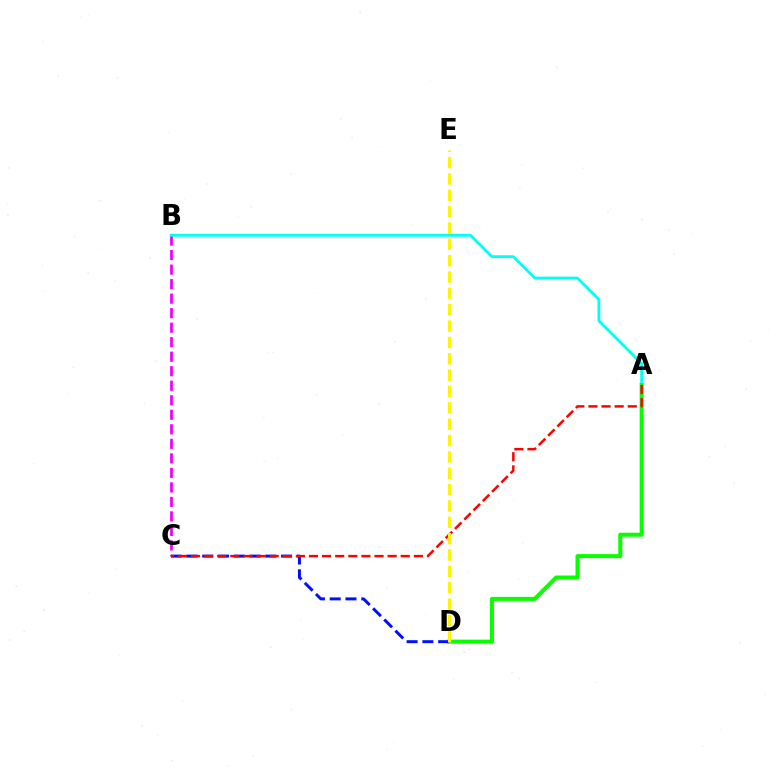{('B', 'C'): [{'color': '#ee00ff', 'line_style': 'dashed', 'thickness': 1.97}], ('A', 'B'): [{'color': '#00fff6', 'line_style': 'solid', 'thickness': 2.03}], ('A', 'D'): [{'color': '#08ff00', 'line_style': 'solid', 'thickness': 2.89}], ('C', 'D'): [{'color': '#0010ff', 'line_style': 'dashed', 'thickness': 2.14}], ('A', 'C'): [{'color': '#ff0000', 'line_style': 'dashed', 'thickness': 1.78}], ('D', 'E'): [{'color': '#fcf500', 'line_style': 'dashed', 'thickness': 2.22}]}